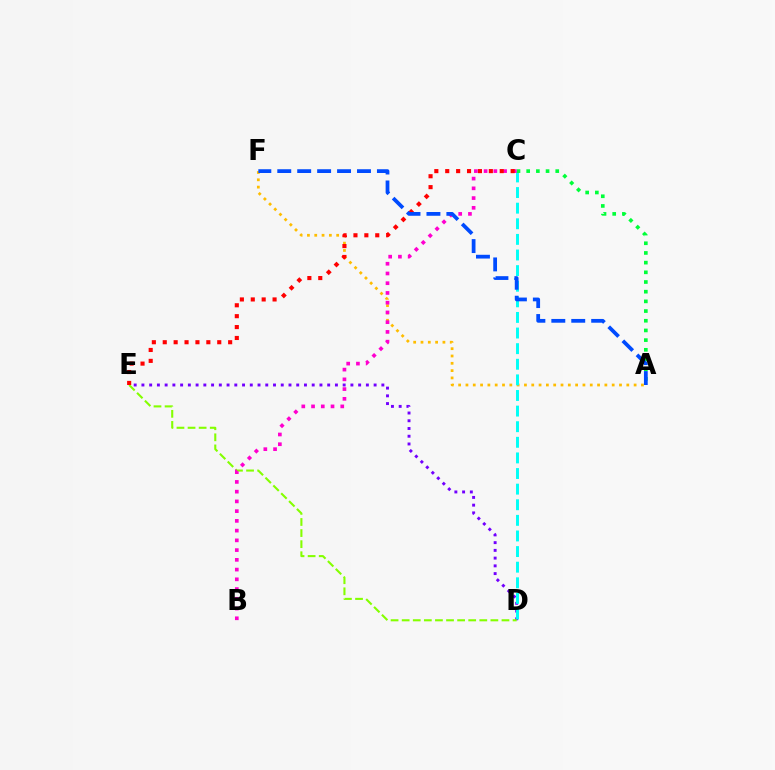{('D', 'E'): [{'color': '#7200ff', 'line_style': 'dotted', 'thickness': 2.1}, {'color': '#84ff00', 'line_style': 'dashed', 'thickness': 1.51}], ('A', 'F'): [{'color': '#ffbd00', 'line_style': 'dotted', 'thickness': 1.99}, {'color': '#004bff', 'line_style': 'dashed', 'thickness': 2.71}], ('C', 'D'): [{'color': '#00fff6', 'line_style': 'dashed', 'thickness': 2.12}], ('A', 'C'): [{'color': '#00ff39', 'line_style': 'dotted', 'thickness': 2.63}], ('B', 'C'): [{'color': '#ff00cf', 'line_style': 'dotted', 'thickness': 2.65}], ('C', 'E'): [{'color': '#ff0000', 'line_style': 'dotted', 'thickness': 2.96}]}